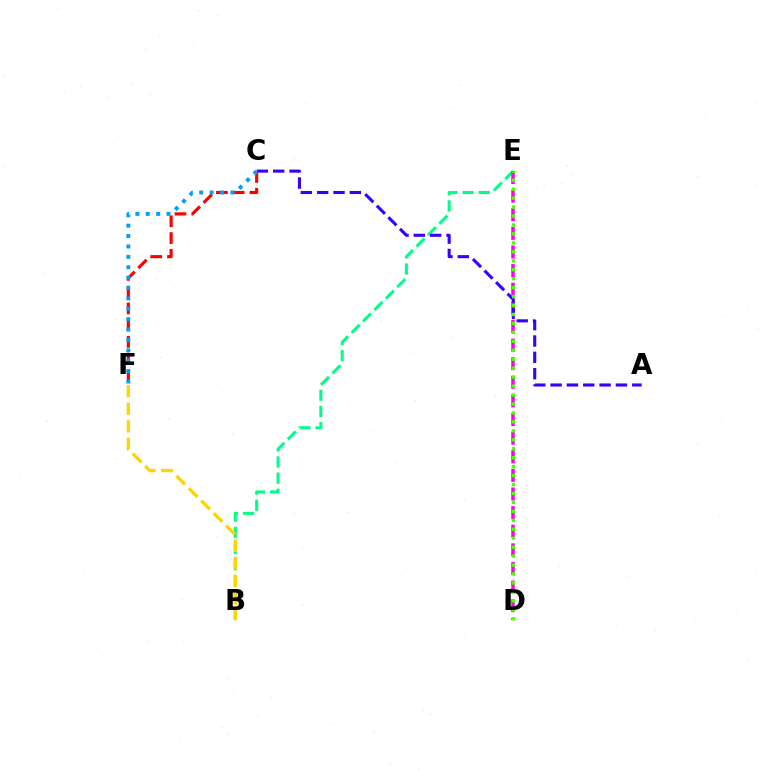{('C', 'F'): [{'color': '#ff0000', 'line_style': 'dashed', 'thickness': 2.28}, {'color': '#009eff', 'line_style': 'dotted', 'thickness': 2.82}], ('B', 'E'): [{'color': '#00ff86', 'line_style': 'dashed', 'thickness': 2.2}], ('D', 'E'): [{'color': '#ff00ed', 'line_style': 'dashed', 'thickness': 2.53}, {'color': '#4fff00', 'line_style': 'dotted', 'thickness': 2.43}], ('A', 'C'): [{'color': '#3700ff', 'line_style': 'dashed', 'thickness': 2.22}], ('B', 'F'): [{'color': '#ffd500', 'line_style': 'dashed', 'thickness': 2.39}]}